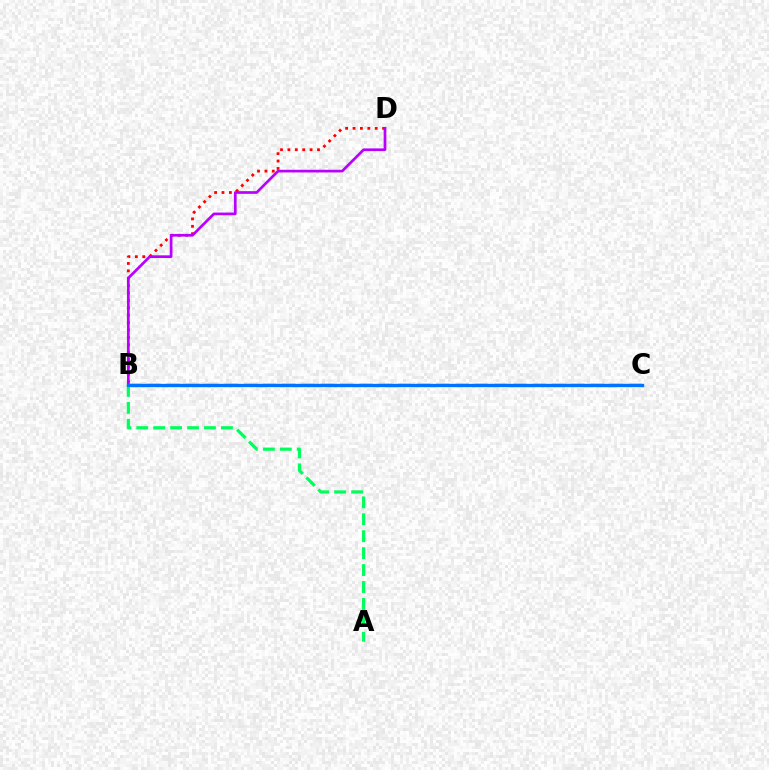{('B', 'D'): [{'color': '#ff0000', 'line_style': 'dotted', 'thickness': 2.01}, {'color': '#b900ff', 'line_style': 'solid', 'thickness': 1.94}], ('A', 'B'): [{'color': '#00ff5c', 'line_style': 'dashed', 'thickness': 2.3}], ('B', 'C'): [{'color': '#d1ff00', 'line_style': 'dashed', 'thickness': 2.62}, {'color': '#0074ff', 'line_style': 'solid', 'thickness': 2.39}]}